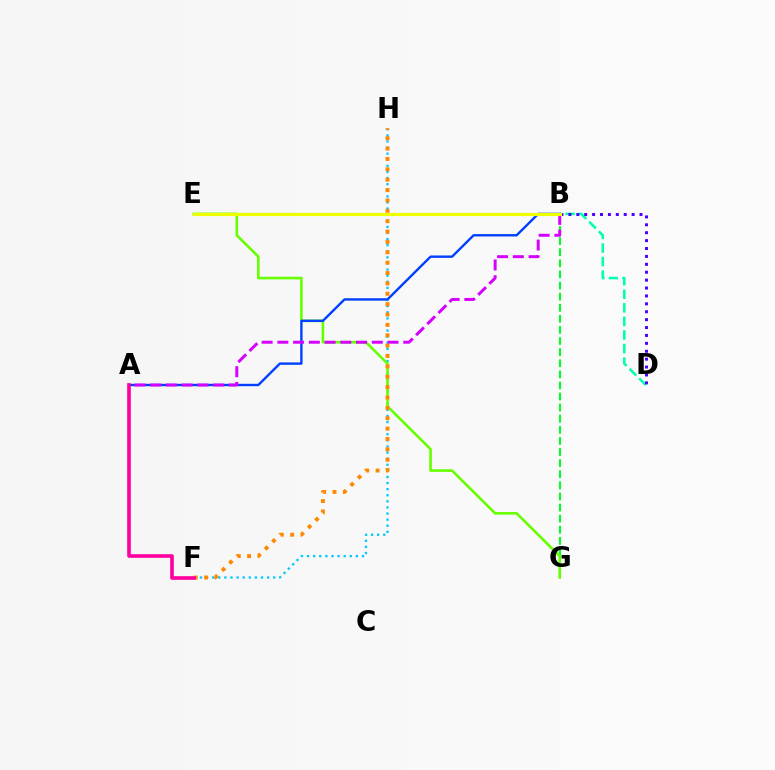{('F', 'H'): [{'color': '#00c7ff', 'line_style': 'dotted', 'thickness': 1.66}, {'color': '#ff8800', 'line_style': 'dotted', 'thickness': 2.82}], ('B', 'G'): [{'color': '#00ff27', 'line_style': 'dashed', 'thickness': 1.51}], ('E', 'G'): [{'color': '#66ff00', 'line_style': 'solid', 'thickness': 1.88}], ('B', 'D'): [{'color': '#00ffaf', 'line_style': 'dashed', 'thickness': 1.84}, {'color': '#4f00ff', 'line_style': 'dotted', 'thickness': 2.15}], ('A', 'B'): [{'color': '#003fff', 'line_style': 'solid', 'thickness': 1.71}, {'color': '#d600ff', 'line_style': 'dashed', 'thickness': 2.14}], ('B', 'E'): [{'color': '#ff0000', 'line_style': 'dashed', 'thickness': 2.0}, {'color': '#eeff00', 'line_style': 'solid', 'thickness': 2.26}], ('A', 'F'): [{'color': '#ff00a0', 'line_style': 'solid', 'thickness': 2.63}]}